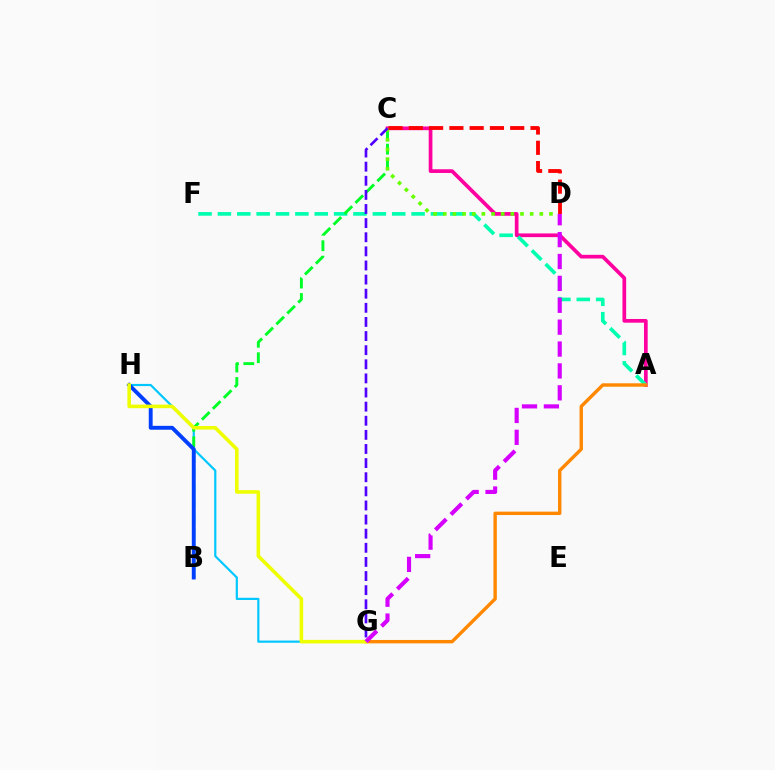{('A', 'C'): [{'color': '#ff00a0', 'line_style': 'solid', 'thickness': 2.67}], ('A', 'F'): [{'color': '#00ffaf', 'line_style': 'dashed', 'thickness': 2.63}], ('G', 'H'): [{'color': '#00c7ff', 'line_style': 'solid', 'thickness': 1.57}, {'color': '#eeff00', 'line_style': 'solid', 'thickness': 2.57}], ('A', 'G'): [{'color': '#ff8800', 'line_style': 'solid', 'thickness': 2.45}], ('B', 'C'): [{'color': '#00ff27', 'line_style': 'dashed', 'thickness': 2.1}], ('C', 'D'): [{'color': '#66ff00', 'line_style': 'dotted', 'thickness': 2.62}, {'color': '#ff0000', 'line_style': 'dashed', 'thickness': 2.76}], ('B', 'H'): [{'color': '#003fff', 'line_style': 'solid', 'thickness': 2.8}], ('C', 'G'): [{'color': '#4f00ff', 'line_style': 'dashed', 'thickness': 1.92}], ('D', 'G'): [{'color': '#d600ff', 'line_style': 'dashed', 'thickness': 2.97}]}